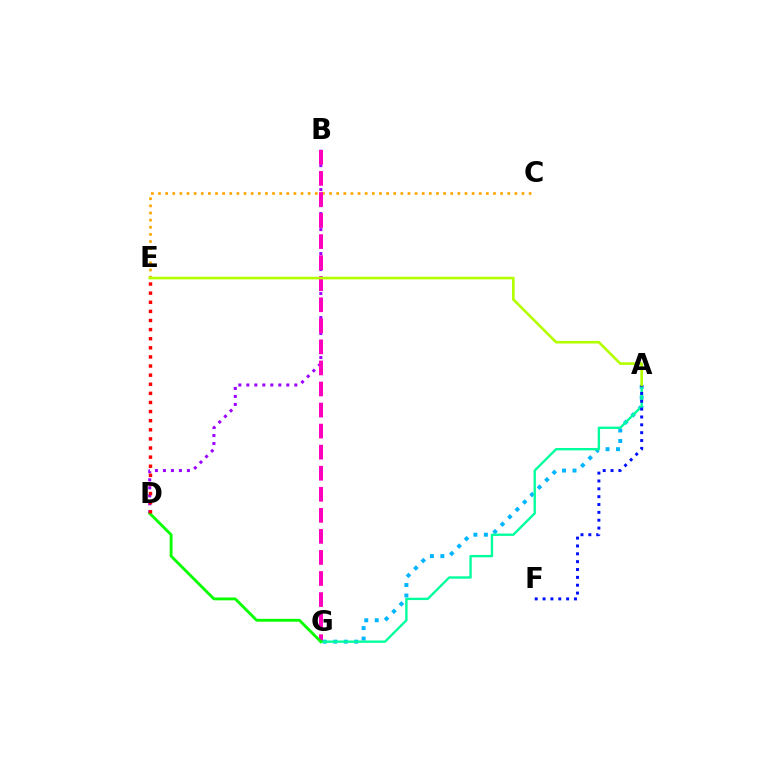{('A', 'G'): [{'color': '#00b5ff', 'line_style': 'dotted', 'thickness': 2.85}, {'color': '#00ff9d', 'line_style': 'solid', 'thickness': 1.7}], ('C', 'E'): [{'color': '#ffa500', 'line_style': 'dotted', 'thickness': 1.94}], ('B', 'D'): [{'color': '#9b00ff', 'line_style': 'dotted', 'thickness': 2.17}], ('B', 'G'): [{'color': '#ff00bd', 'line_style': 'dashed', 'thickness': 2.86}], ('A', 'F'): [{'color': '#0010ff', 'line_style': 'dotted', 'thickness': 2.13}], ('A', 'E'): [{'color': '#b3ff00', 'line_style': 'solid', 'thickness': 1.89}], ('D', 'G'): [{'color': '#08ff00', 'line_style': 'solid', 'thickness': 2.05}], ('D', 'E'): [{'color': '#ff0000', 'line_style': 'dotted', 'thickness': 2.47}]}